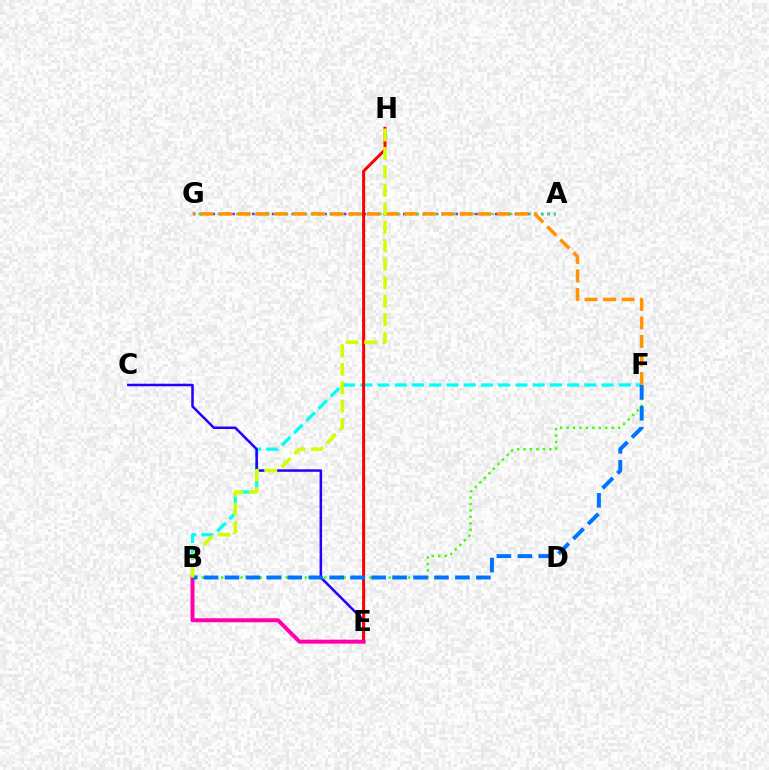{('A', 'G'): [{'color': '#b900ff', 'line_style': 'dotted', 'thickness': 1.78}, {'color': '#00ff5c', 'line_style': 'dotted', 'thickness': 1.69}], ('B', 'F'): [{'color': '#00fff6', 'line_style': 'dashed', 'thickness': 2.34}, {'color': '#3dff00', 'line_style': 'dotted', 'thickness': 1.75}, {'color': '#0074ff', 'line_style': 'dashed', 'thickness': 2.85}], ('C', 'E'): [{'color': '#2500ff', 'line_style': 'solid', 'thickness': 1.81}], ('F', 'G'): [{'color': '#ff9400', 'line_style': 'dashed', 'thickness': 2.52}], ('E', 'H'): [{'color': '#ff0000', 'line_style': 'solid', 'thickness': 2.16}], ('B', 'E'): [{'color': '#ff00ac', 'line_style': 'solid', 'thickness': 2.86}], ('B', 'H'): [{'color': '#d1ff00', 'line_style': 'dashed', 'thickness': 2.51}]}